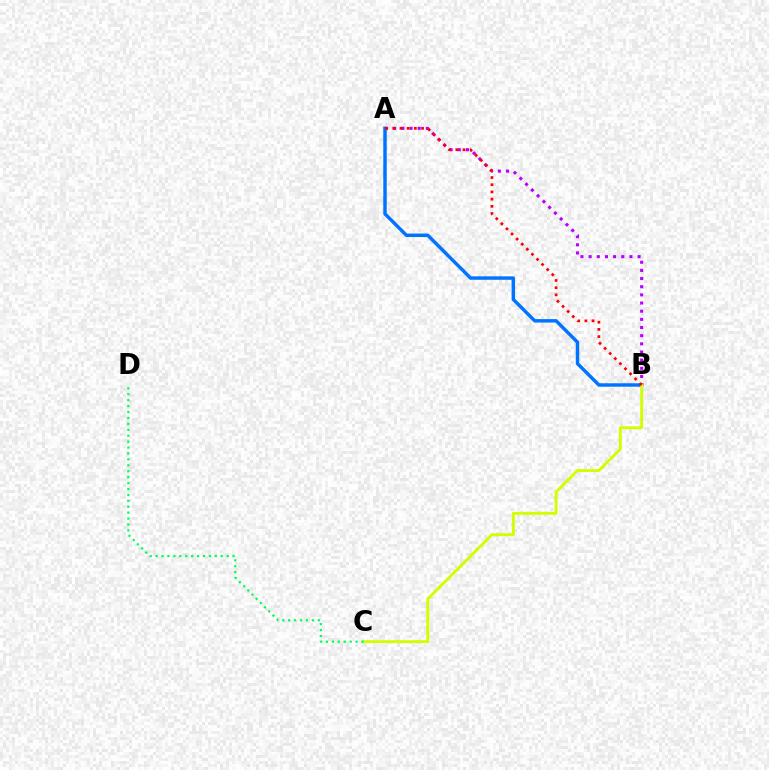{('A', 'B'): [{'color': '#b900ff', 'line_style': 'dotted', 'thickness': 2.22}, {'color': '#0074ff', 'line_style': 'solid', 'thickness': 2.48}, {'color': '#ff0000', 'line_style': 'dotted', 'thickness': 1.96}], ('B', 'C'): [{'color': '#d1ff00', 'line_style': 'solid', 'thickness': 2.1}], ('C', 'D'): [{'color': '#00ff5c', 'line_style': 'dotted', 'thickness': 1.61}]}